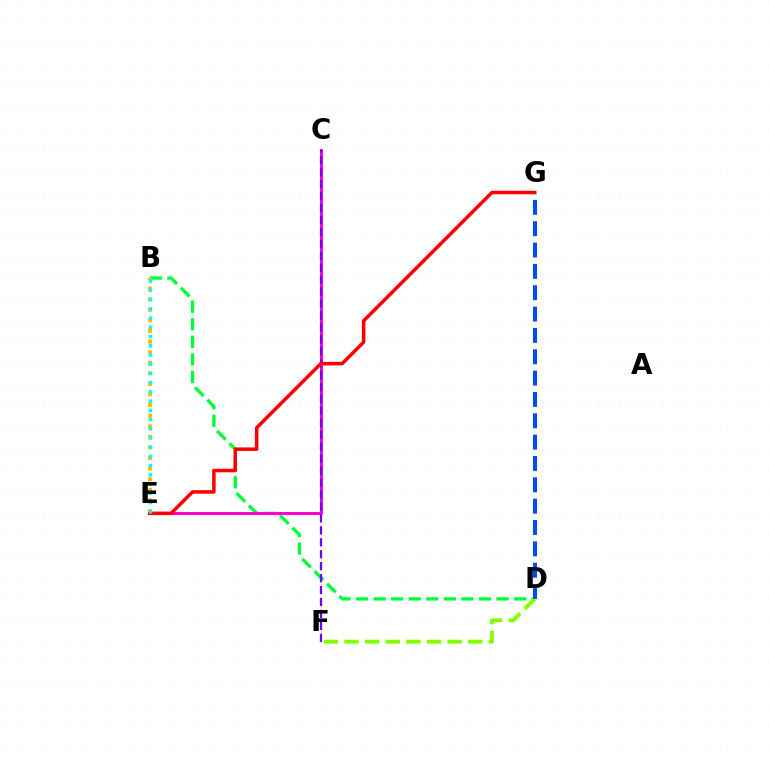{('B', 'D'): [{'color': '#00ff39', 'line_style': 'dashed', 'thickness': 2.39}], ('D', 'F'): [{'color': '#84ff00', 'line_style': 'dashed', 'thickness': 2.8}], ('C', 'E'): [{'color': '#ff00cf', 'line_style': 'solid', 'thickness': 2.17}], ('C', 'F'): [{'color': '#7200ff', 'line_style': 'dashed', 'thickness': 1.62}], ('B', 'E'): [{'color': '#ffbd00', 'line_style': 'dotted', 'thickness': 2.88}, {'color': '#00fff6', 'line_style': 'dotted', 'thickness': 2.51}], ('E', 'G'): [{'color': '#ff0000', 'line_style': 'solid', 'thickness': 2.53}], ('D', 'G'): [{'color': '#004bff', 'line_style': 'dashed', 'thickness': 2.9}]}